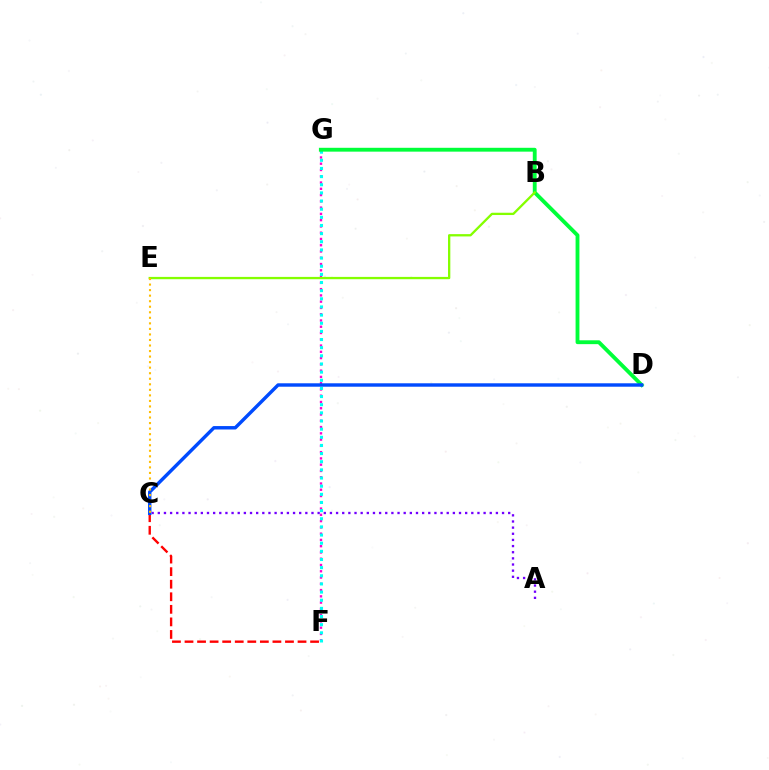{('F', 'G'): [{'color': '#ff00cf', 'line_style': 'dotted', 'thickness': 1.7}, {'color': '#00fff6', 'line_style': 'dotted', 'thickness': 2.21}], ('D', 'G'): [{'color': '#00ff39', 'line_style': 'solid', 'thickness': 2.77}], ('C', 'F'): [{'color': '#ff0000', 'line_style': 'dashed', 'thickness': 1.71}], ('A', 'C'): [{'color': '#7200ff', 'line_style': 'dotted', 'thickness': 1.67}], ('B', 'E'): [{'color': '#84ff00', 'line_style': 'solid', 'thickness': 1.66}], ('C', 'D'): [{'color': '#004bff', 'line_style': 'solid', 'thickness': 2.46}], ('C', 'E'): [{'color': '#ffbd00', 'line_style': 'dotted', 'thickness': 1.51}]}